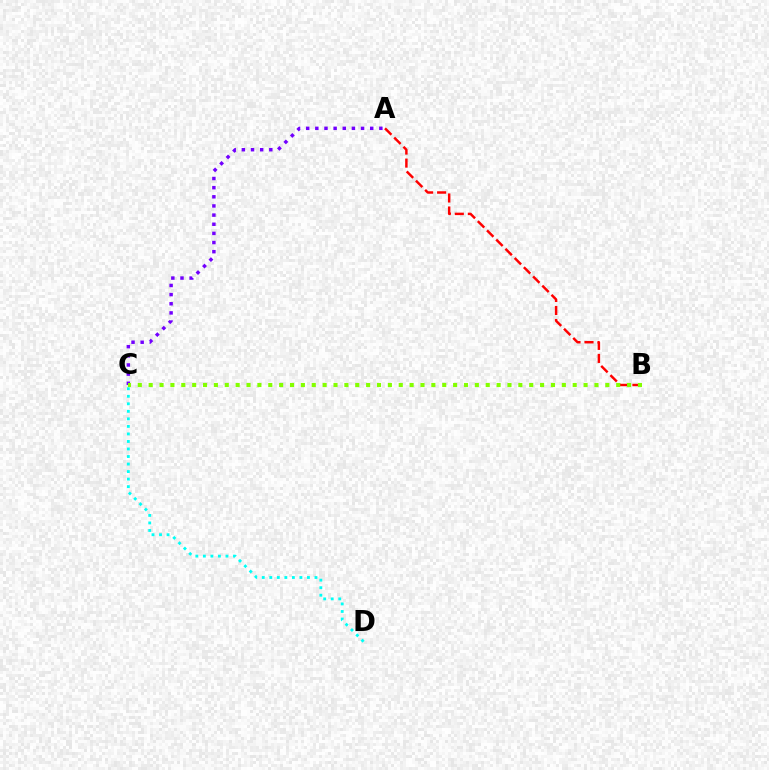{('C', 'D'): [{'color': '#00fff6', 'line_style': 'dotted', 'thickness': 2.05}], ('A', 'C'): [{'color': '#7200ff', 'line_style': 'dotted', 'thickness': 2.49}], ('A', 'B'): [{'color': '#ff0000', 'line_style': 'dashed', 'thickness': 1.77}], ('B', 'C'): [{'color': '#84ff00', 'line_style': 'dotted', 'thickness': 2.95}]}